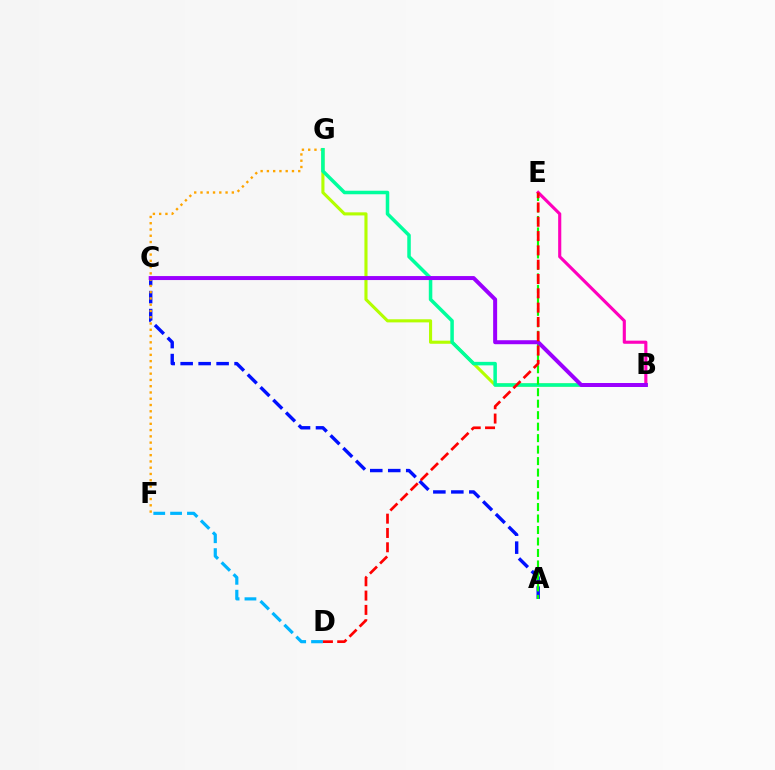{('A', 'C'): [{'color': '#0010ff', 'line_style': 'dashed', 'thickness': 2.44}], ('F', 'G'): [{'color': '#ffa500', 'line_style': 'dotted', 'thickness': 1.7}], ('B', 'G'): [{'color': '#b3ff00', 'line_style': 'solid', 'thickness': 2.24}, {'color': '#00ff9d', 'line_style': 'solid', 'thickness': 2.53}], ('A', 'E'): [{'color': '#08ff00', 'line_style': 'dashed', 'thickness': 1.56}], ('B', 'E'): [{'color': '#ff00bd', 'line_style': 'solid', 'thickness': 2.25}], ('D', 'F'): [{'color': '#00b5ff', 'line_style': 'dashed', 'thickness': 2.29}], ('B', 'C'): [{'color': '#9b00ff', 'line_style': 'solid', 'thickness': 2.87}], ('D', 'E'): [{'color': '#ff0000', 'line_style': 'dashed', 'thickness': 1.94}]}